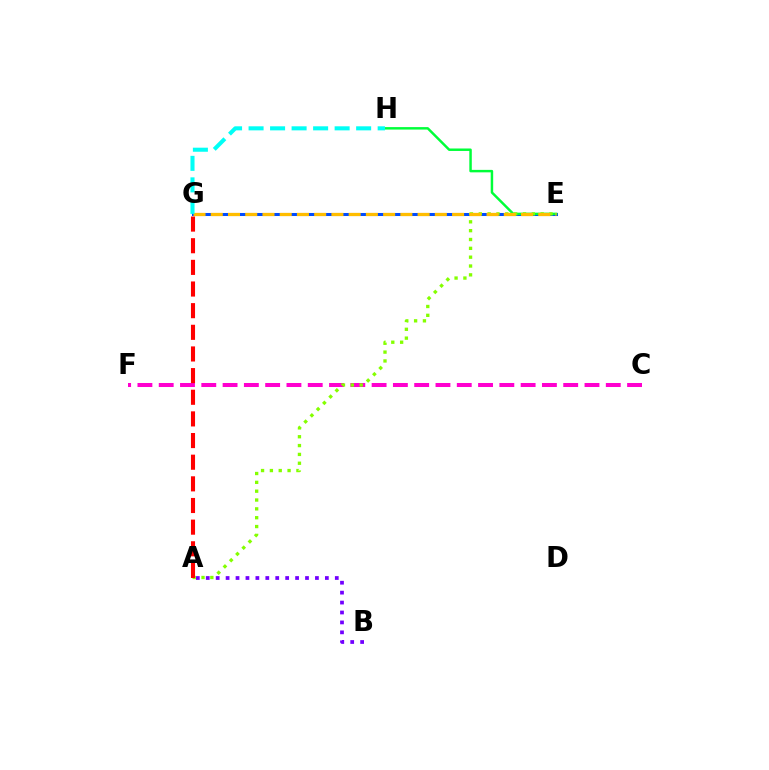{('A', 'B'): [{'color': '#7200ff', 'line_style': 'dotted', 'thickness': 2.7}], ('E', 'G'): [{'color': '#004bff', 'line_style': 'solid', 'thickness': 2.18}, {'color': '#ffbd00', 'line_style': 'dashed', 'thickness': 2.34}], ('E', 'H'): [{'color': '#00ff39', 'line_style': 'solid', 'thickness': 1.78}], ('C', 'F'): [{'color': '#ff00cf', 'line_style': 'dashed', 'thickness': 2.89}], ('A', 'E'): [{'color': '#84ff00', 'line_style': 'dotted', 'thickness': 2.4}], ('A', 'G'): [{'color': '#ff0000', 'line_style': 'dashed', 'thickness': 2.94}], ('G', 'H'): [{'color': '#00fff6', 'line_style': 'dashed', 'thickness': 2.92}]}